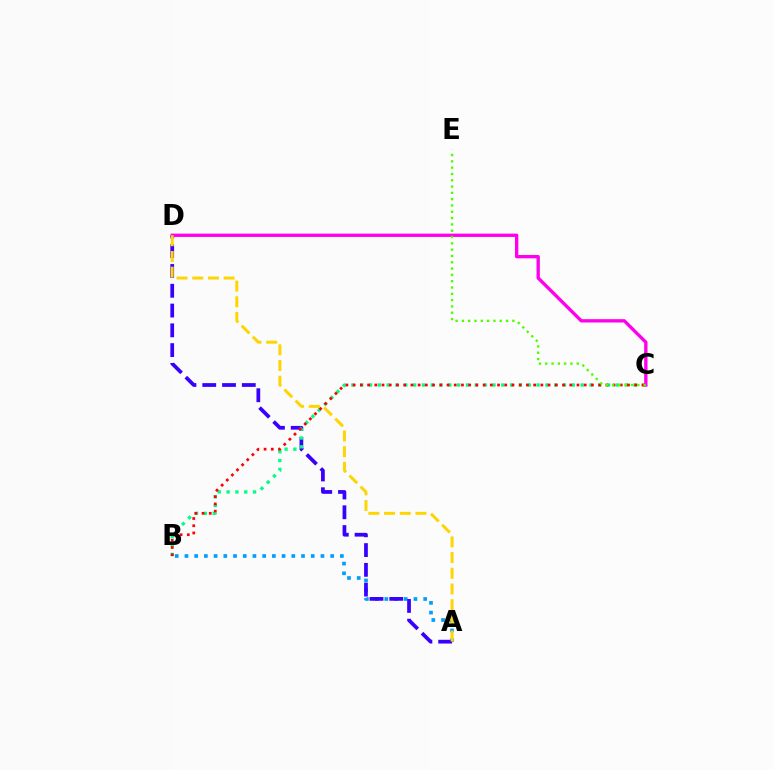{('A', 'B'): [{'color': '#009eff', 'line_style': 'dotted', 'thickness': 2.64}], ('A', 'D'): [{'color': '#3700ff', 'line_style': 'dashed', 'thickness': 2.69}, {'color': '#ffd500', 'line_style': 'dashed', 'thickness': 2.13}], ('B', 'C'): [{'color': '#00ff86', 'line_style': 'dotted', 'thickness': 2.4}, {'color': '#ff0000', 'line_style': 'dotted', 'thickness': 1.96}], ('C', 'D'): [{'color': '#ff00ed', 'line_style': 'solid', 'thickness': 2.4}], ('C', 'E'): [{'color': '#4fff00', 'line_style': 'dotted', 'thickness': 1.71}]}